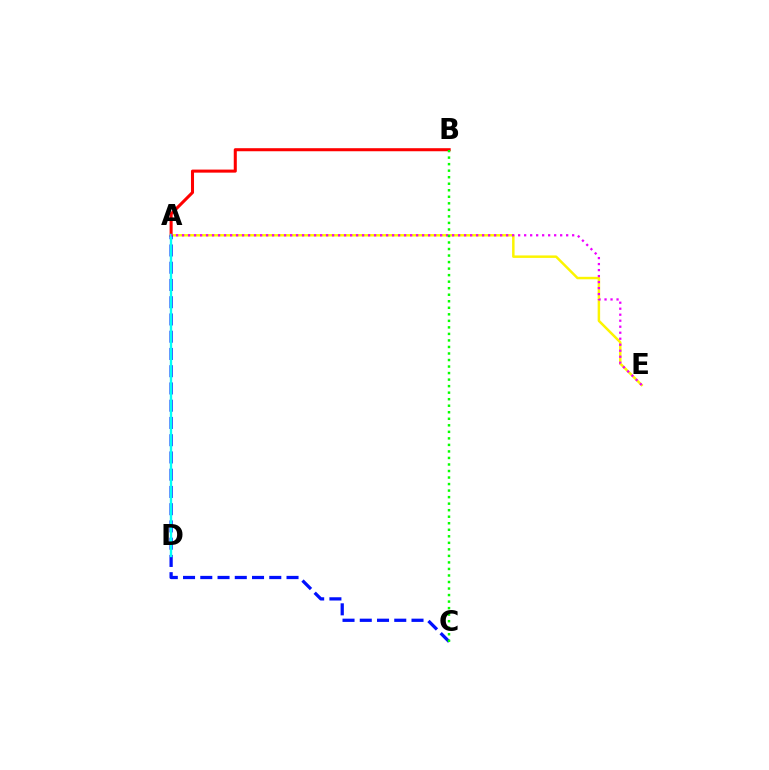{('A', 'E'): [{'color': '#fcf500', 'line_style': 'solid', 'thickness': 1.78}, {'color': '#ee00ff', 'line_style': 'dotted', 'thickness': 1.63}], ('A', 'B'): [{'color': '#ff0000', 'line_style': 'solid', 'thickness': 2.2}], ('A', 'C'): [{'color': '#0010ff', 'line_style': 'dashed', 'thickness': 2.34}], ('A', 'D'): [{'color': '#00fff6', 'line_style': 'solid', 'thickness': 1.71}], ('B', 'C'): [{'color': '#08ff00', 'line_style': 'dotted', 'thickness': 1.77}]}